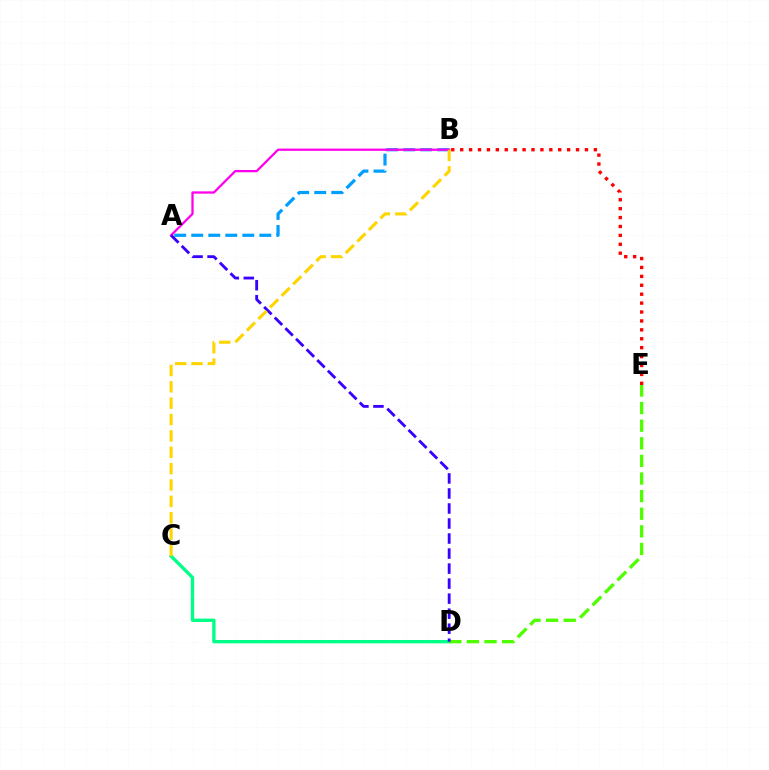{('A', 'B'): [{'color': '#009eff', 'line_style': 'dashed', 'thickness': 2.31}, {'color': '#ff00ed', 'line_style': 'solid', 'thickness': 1.64}], ('B', 'E'): [{'color': '#ff0000', 'line_style': 'dotted', 'thickness': 2.42}], ('C', 'D'): [{'color': '#00ff86', 'line_style': 'solid', 'thickness': 2.42}], ('D', 'E'): [{'color': '#4fff00', 'line_style': 'dashed', 'thickness': 2.39}], ('A', 'D'): [{'color': '#3700ff', 'line_style': 'dashed', 'thickness': 2.04}], ('B', 'C'): [{'color': '#ffd500', 'line_style': 'dashed', 'thickness': 2.22}]}